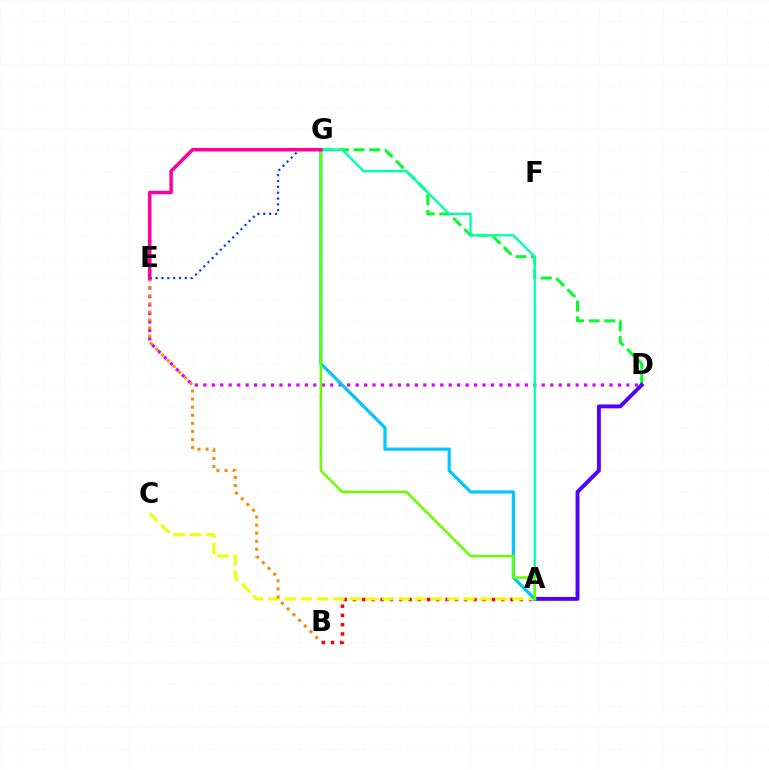{('A', 'B'): [{'color': '#ff0000', 'line_style': 'dotted', 'thickness': 2.52}], ('D', 'G'): [{'color': '#00ff27', 'line_style': 'dashed', 'thickness': 2.12}], ('A', 'D'): [{'color': '#4f00ff', 'line_style': 'solid', 'thickness': 2.8}], ('A', 'C'): [{'color': '#eeff00', 'line_style': 'dashed', 'thickness': 2.21}], ('D', 'E'): [{'color': '#d600ff', 'line_style': 'dotted', 'thickness': 2.3}], ('A', 'G'): [{'color': '#00ffaf', 'line_style': 'solid', 'thickness': 1.72}, {'color': '#00c7ff', 'line_style': 'solid', 'thickness': 2.31}, {'color': '#66ff00', 'line_style': 'solid', 'thickness': 1.83}], ('E', 'G'): [{'color': '#003fff', 'line_style': 'dotted', 'thickness': 1.58}, {'color': '#ff00a0', 'line_style': 'solid', 'thickness': 2.51}], ('B', 'E'): [{'color': '#ff8800', 'line_style': 'dotted', 'thickness': 2.19}]}